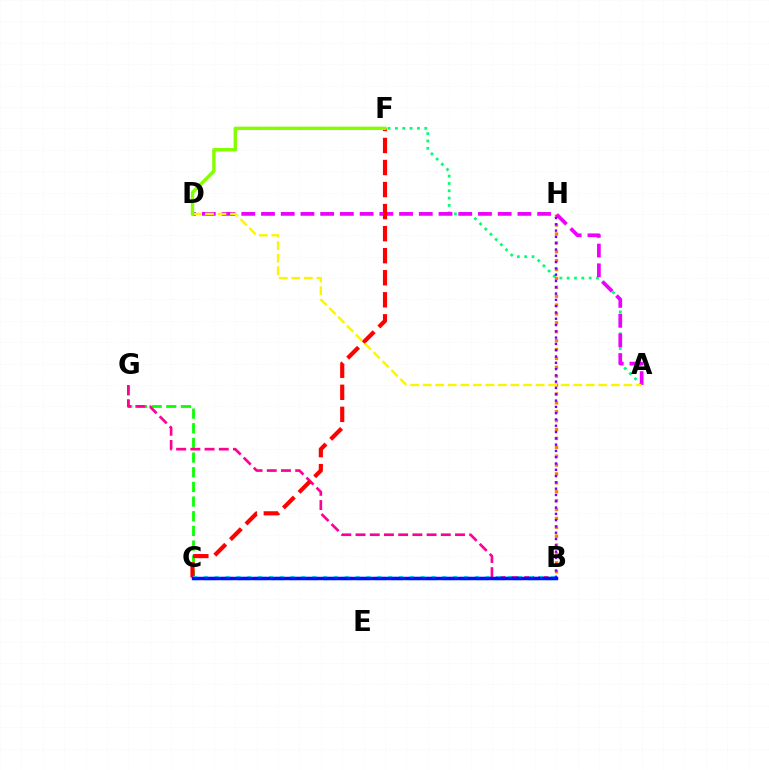{('C', 'G'): [{'color': '#08ff00', 'line_style': 'dashed', 'thickness': 1.99}], ('B', 'H'): [{'color': '#ff7c00', 'line_style': 'dotted', 'thickness': 2.41}, {'color': '#7200ff', 'line_style': 'dotted', 'thickness': 1.71}], ('B', 'G'): [{'color': '#ff0094', 'line_style': 'dashed', 'thickness': 1.93}], ('A', 'F'): [{'color': '#00ff74', 'line_style': 'dotted', 'thickness': 1.99}], ('A', 'D'): [{'color': '#ee00ff', 'line_style': 'dashed', 'thickness': 2.68}, {'color': '#fcf500', 'line_style': 'dashed', 'thickness': 1.7}], ('C', 'F'): [{'color': '#ff0000', 'line_style': 'dashed', 'thickness': 3.0}], ('B', 'C'): [{'color': '#008cff', 'line_style': 'dashed', 'thickness': 2.32}, {'color': '#00fff6', 'line_style': 'dotted', 'thickness': 2.95}, {'color': '#0010ff', 'line_style': 'solid', 'thickness': 2.48}], ('D', 'F'): [{'color': '#84ff00', 'line_style': 'solid', 'thickness': 2.46}]}